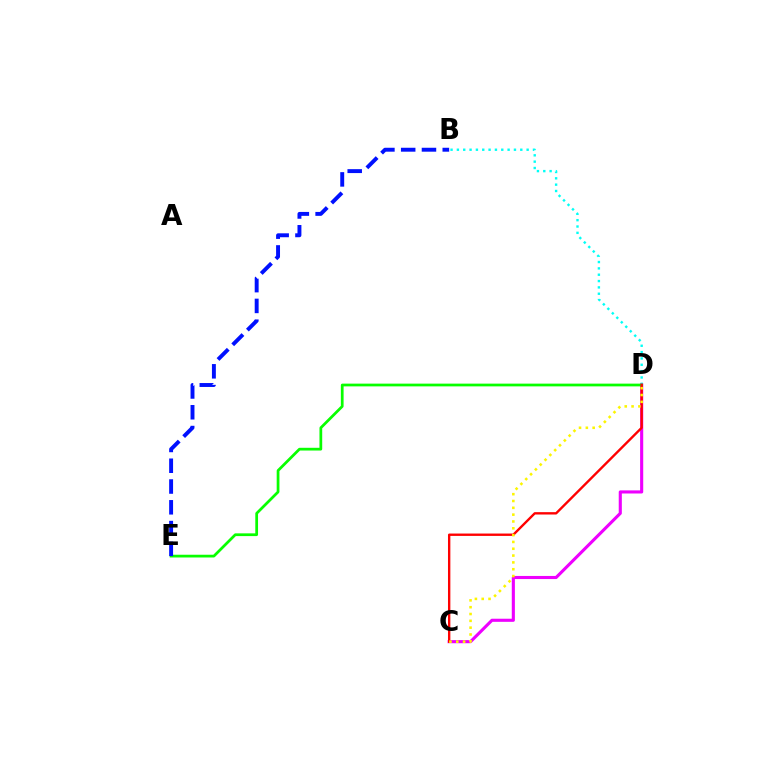{('B', 'D'): [{'color': '#00fff6', 'line_style': 'dotted', 'thickness': 1.72}], ('C', 'D'): [{'color': '#ee00ff', 'line_style': 'solid', 'thickness': 2.24}, {'color': '#ff0000', 'line_style': 'solid', 'thickness': 1.7}, {'color': '#fcf500', 'line_style': 'dotted', 'thickness': 1.85}], ('D', 'E'): [{'color': '#08ff00', 'line_style': 'solid', 'thickness': 1.98}], ('B', 'E'): [{'color': '#0010ff', 'line_style': 'dashed', 'thickness': 2.82}]}